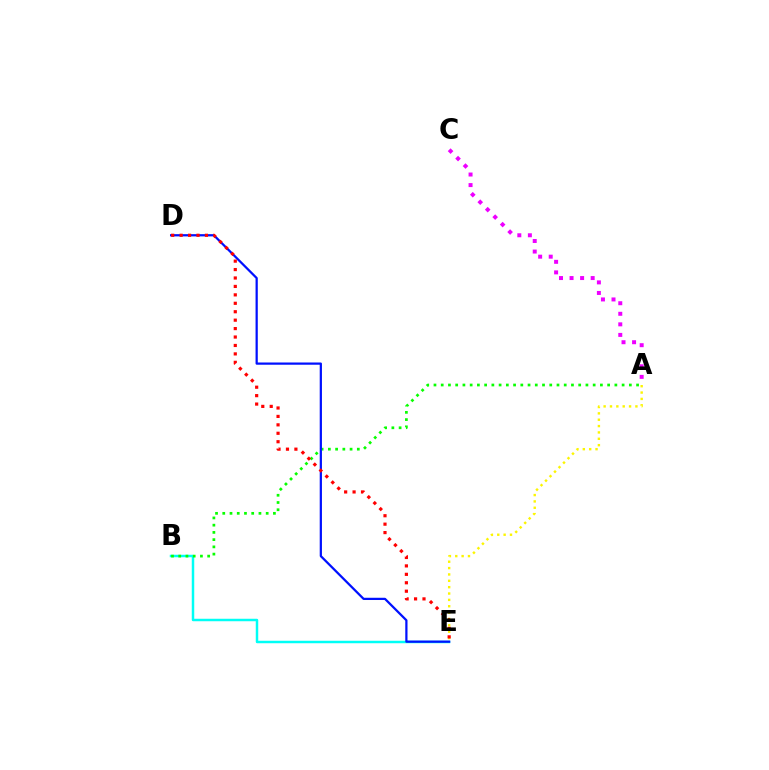{('B', 'E'): [{'color': '#00fff6', 'line_style': 'solid', 'thickness': 1.78}], ('A', 'B'): [{'color': '#08ff00', 'line_style': 'dotted', 'thickness': 1.97}], ('A', 'C'): [{'color': '#ee00ff', 'line_style': 'dotted', 'thickness': 2.87}], ('D', 'E'): [{'color': '#0010ff', 'line_style': 'solid', 'thickness': 1.61}, {'color': '#ff0000', 'line_style': 'dotted', 'thickness': 2.29}], ('A', 'E'): [{'color': '#fcf500', 'line_style': 'dotted', 'thickness': 1.73}]}